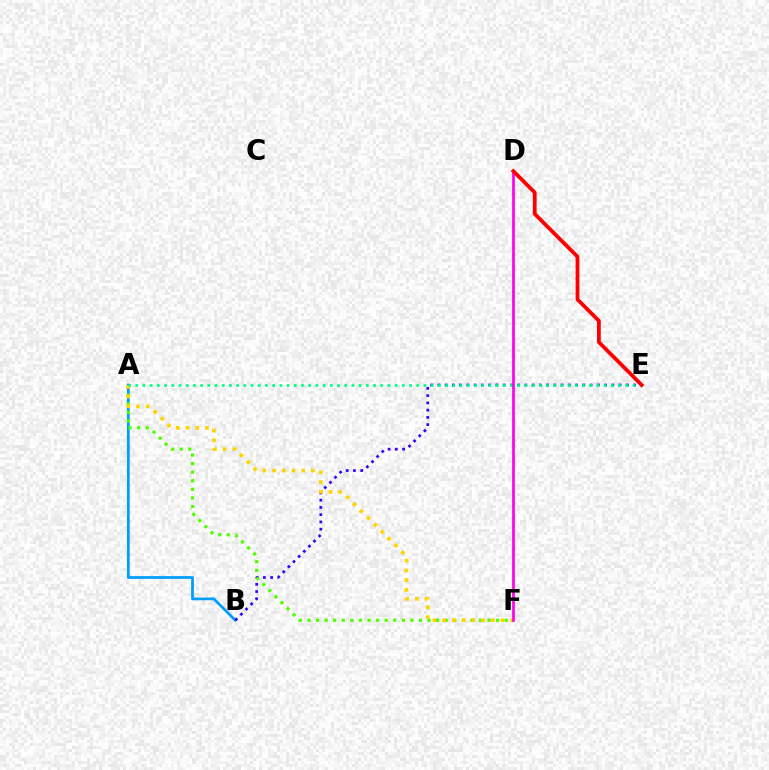{('A', 'B'): [{'color': '#009eff', 'line_style': 'solid', 'thickness': 1.99}], ('B', 'E'): [{'color': '#3700ff', 'line_style': 'dotted', 'thickness': 1.97}], ('A', 'F'): [{'color': '#4fff00', 'line_style': 'dotted', 'thickness': 2.33}, {'color': '#ffd500', 'line_style': 'dotted', 'thickness': 2.64}], ('A', 'E'): [{'color': '#00ff86', 'line_style': 'dotted', 'thickness': 1.96}], ('D', 'F'): [{'color': '#ff00ed', 'line_style': 'solid', 'thickness': 1.94}], ('D', 'E'): [{'color': '#ff0000', 'line_style': 'solid', 'thickness': 2.72}]}